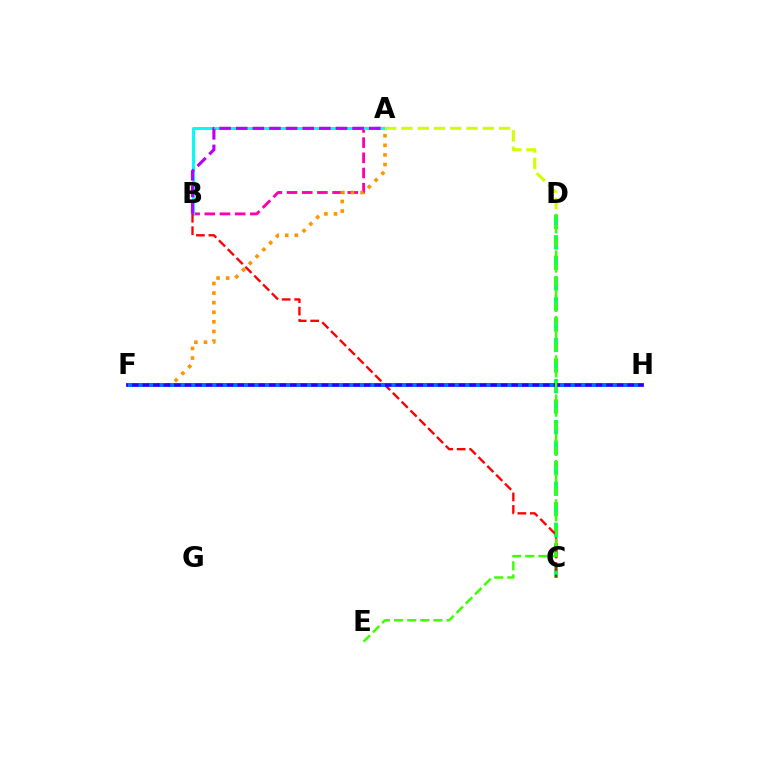{('C', 'D'): [{'color': '#00ff5c', 'line_style': 'dashed', 'thickness': 2.79}], ('A', 'B'): [{'color': '#ff00ac', 'line_style': 'dashed', 'thickness': 2.06}, {'color': '#00fff6', 'line_style': 'solid', 'thickness': 2.19}, {'color': '#b900ff', 'line_style': 'dashed', 'thickness': 2.26}], ('A', 'D'): [{'color': '#d1ff00', 'line_style': 'dashed', 'thickness': 2.21}], ('A', 'F'): [{'color': '#ff9400', 'line_style': 'dotted', 'thickness': 2.61}], ('B', 'C'): [{'color': '#ff0000', 'line_style': 'dashed', 'thickness': 1.7}], ('F', 'H'): [{'color': '#2500ff', 'line_style': 'solid', 'thickness': 2.7}, {'color': '#0074ff', 'line_style': 'dotted', 'thickness': 2.86}], ('D', 'E'): [{'color': '#3dff00', 'line_style': 'dashed', 'thickness': 1.78}]}